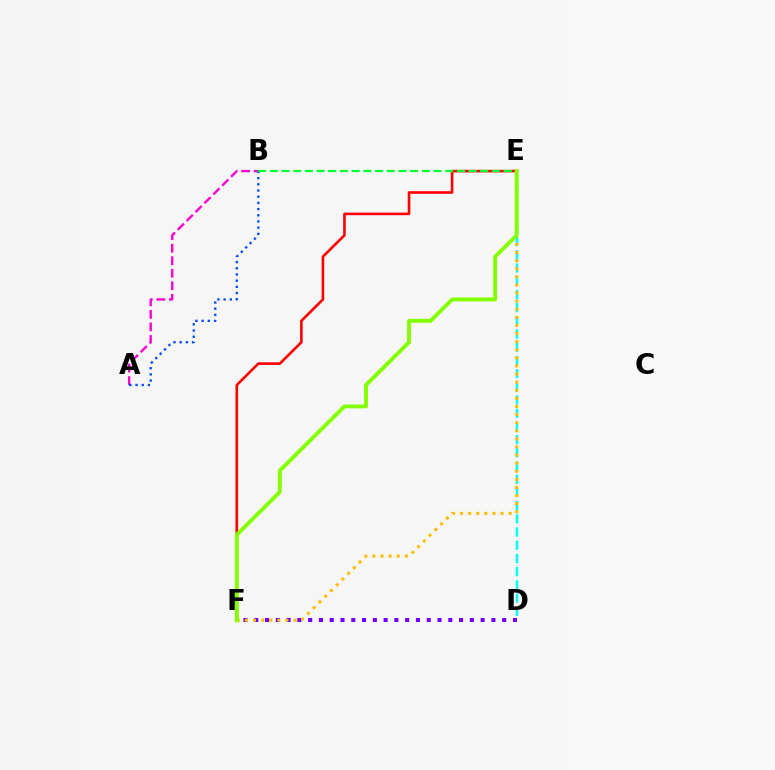{('A', 'B'): [{'color': '#ff00cf', 'line_style': 'dashed', 'thickness': 1.7}, {'color': '#004bff', 'line_style': 'dotted', 'thickness': 1.68}], ('E', 'F'): [{'color': '#ff0000', 'line_style': 'solid', 'thickness': 1.88}, {'color': '#ffbd00', 'line_style': 'dotted', 'thickness': 2.2}, {'color': '#84ff00', 'line_style': 'solid', 'thickness': 2.81}], ('D', 'E'): [{'color': '#00fff6', 'line_style': 'dashed', 'thickness': 1.79}], ('B', 'E'): [{'color': '#00ff39', 'line_style': 'dashed', 'thickness': 1.59}], ('D', 'F'): [{'color': '#7200ff', 'line_style': 'dotted', 'thickness': 2.93}]}